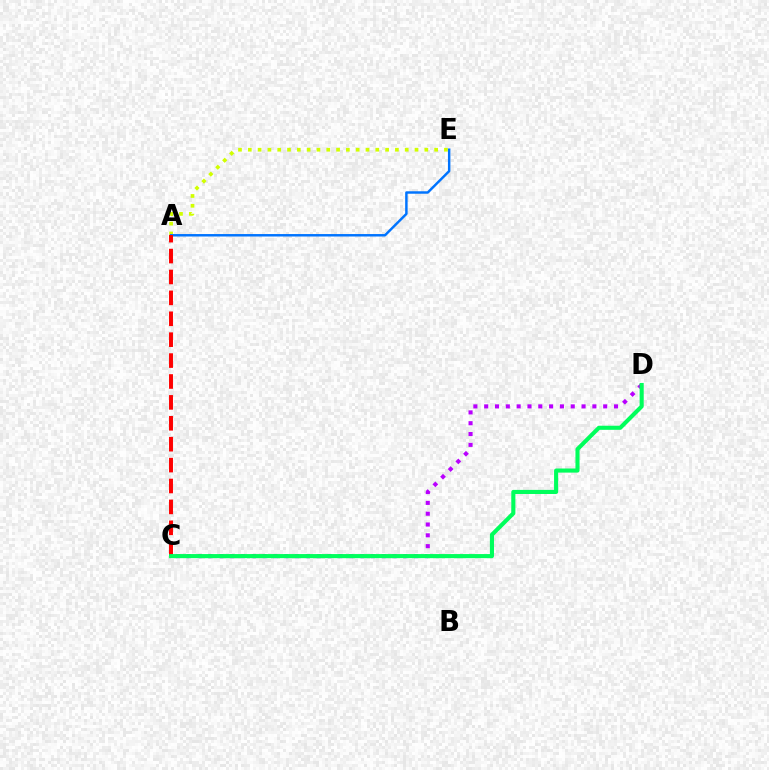{('A', 'E'): [{'color': '#d1ff00', 'line_style': 'dotted', 'thickness': 2.66}, {'color': '#0074ff', 'line_style': 'solid', 'thickness': 1.77}], ('C', 'D'): [{'color': '#b900ff', 'line_style': 'dotted', 'thickness': 2.94}, {'color': '#00ff5c', 'line_style': 'solid', 'thickness': 2.95}], ('A', 'C'): [{'color': '#ff0000', 'line_style': 'dashed', 'thickness': 2.84}]}